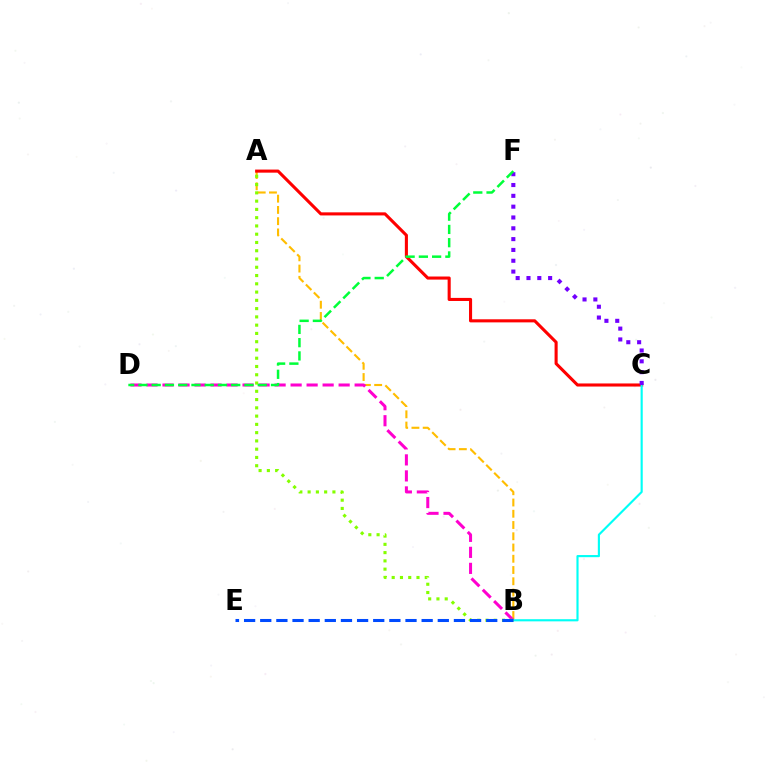{('A', 'B'): [{'color': '#ffbd00', 'line_style': 'dashed', 'thickness': 1.53}, {'color': '#84ff00', 'line_style': 'dotted', 'thickness': 2.25}], ('B', 'D'): [{'color': '#ff00cf', 'line_style': 'dashed', 'thickness': 2.18}], ('A', 'C'): [{'color': '#ff0000', 'line_style': 'solid', 'thickness': 2.22}], ('B', 'C'): [{'color': '#00fff6', 'line_style': 'solid', 'thickness': 1.54}], ('C', 'F'): [{'color': '#7200ff', 'line_style': 'dotted', 'thickness': 2.94}], ('B', 'E'): [{'color': '#004bff', 'line_style': 'dashed', 'thickness': 2.19}], ('D', 'F'): [{'color': '#00ff39', 'line_style': 'dashed', 'thickness': 1.8}]}